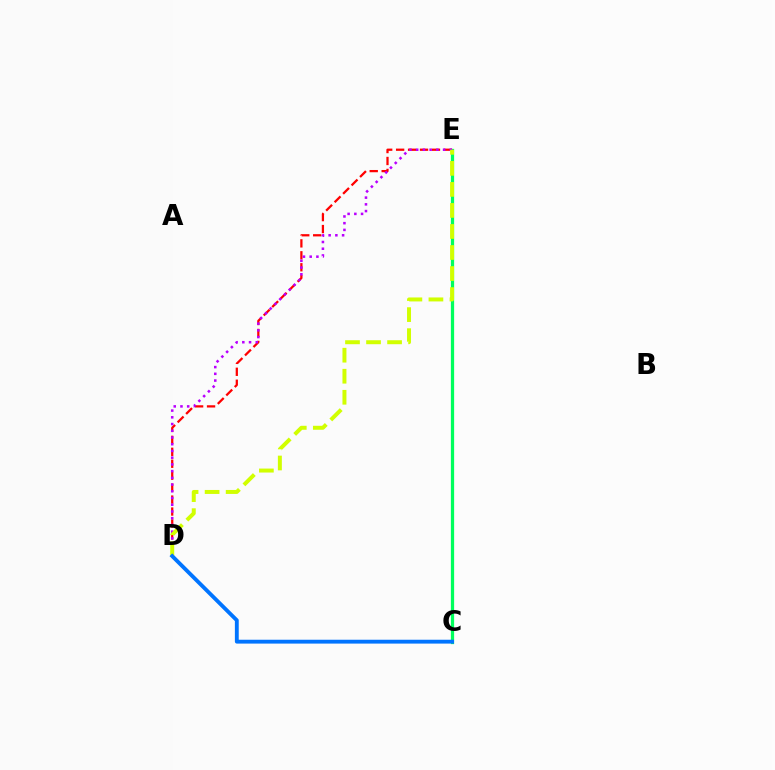{('D', 'E'): [{'color': '#ff0000', 'line_style': 'dashed', 'thickness': 1.62}, {'color': '#b900ff', 'line_style': 'dotted', 'thickness': 1.83}, {'color': '#d1ff00', 'line_style': 'dashed', 'thickness': 2.86}], ('C', 'E'): [{'color': '#00ff5c', 'line_style': 'solid', 'thickness': 2.34}], ('C', 'D'): [{'color': '#0074ff', 'line_style': 'solid', 'thickness': 2.77}]}